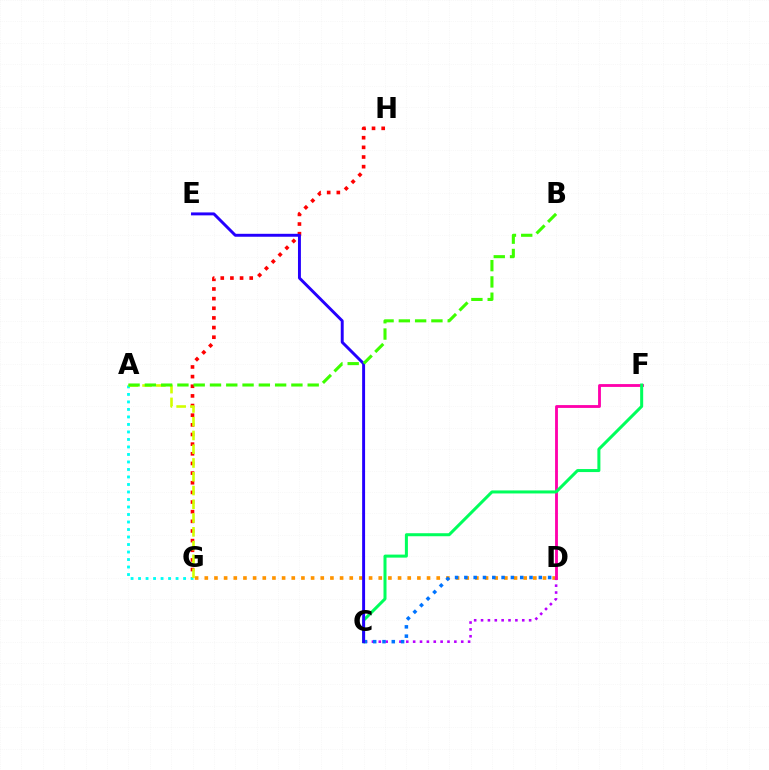{('A', 'G'): [{'color': '#00fff6', 'line_style': 'dotted', 'thickness': 2.04}, {'color': '#d1ff00', 'line_style': 'dashed', 'thickness': 1.87}], ('D', 'G'): [{'color': '#ff9400', 'line_style': 'dotted', 'thickness': 2.63}], ('C', 'D'): [{'color': '#b900ff', 'line_style': 'dotted', 'thickness': 1.87}, {'color': '#0074ff', 'line_style': 'dotted', 'thickness': 2.53}], ('G', 'H'): [{'color': '#ff0000', 'line_style': 'dotted', 'thickness': 2.62}], ('D', 'F'): [{'color': '#ff00ac', 'line_style': 'solid', 'thickness': 2.04}], ('C', 'F'): [{'color': '#00ff5c', 'line_style': 'solid', 'thickness': 2.17}], ('C', 'E'): [{'color': '#2500ff', 'line_style': 'solid', 'thickness': 2.12}], ('A', 'B'): [{'color': '#3dff00', 'line_style': 'dashed', 'thickness': 2.21}]}